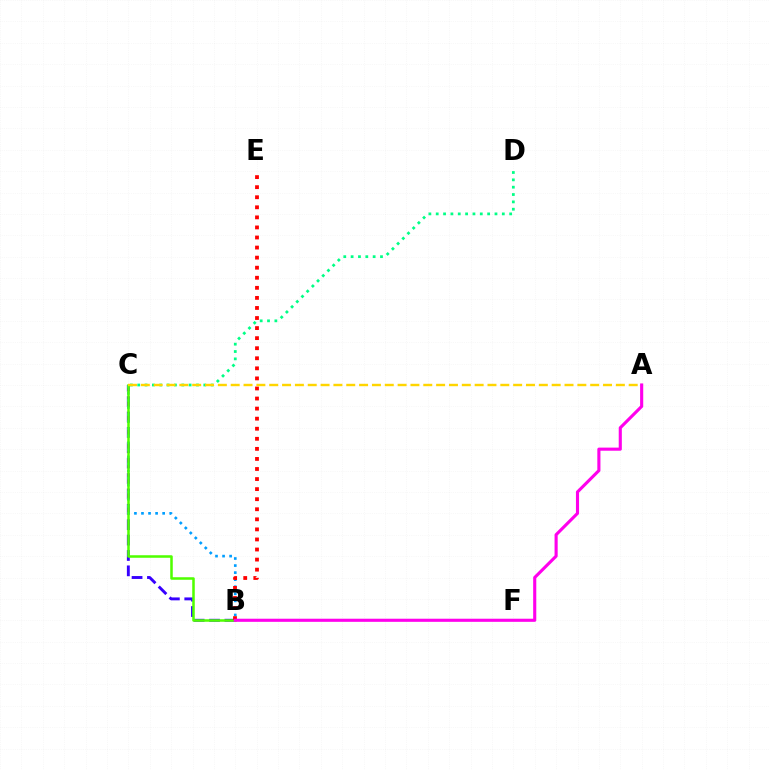{('B', 'C'): [{'color': '#3700ff', 'line_style': 'dashed', 'thickness': 2.09}, {'color': '#009eff', 'line_style': 'dotted', 'thickness': 1.92}, {'color': '#4fff00', 'line_style': 'solid', 'thickness': 1.82}], ('C', 'D'): [{'color': '#00ff86', 'line_style': 'dotted', 'thickness': 2.0}], ('B', 'E'): [{'color': '#ff0000', 'line_style': 'dotted', 'thickness': 2.73}], ('A', 'C'): [{'color': '#ffd500', 'line_style': 'dashed', 'thickness': 1.74}], ('A', 'B'): [{'color': '#ff00ed', 'line_style': 'solid', 'thickness': 2.24}]}